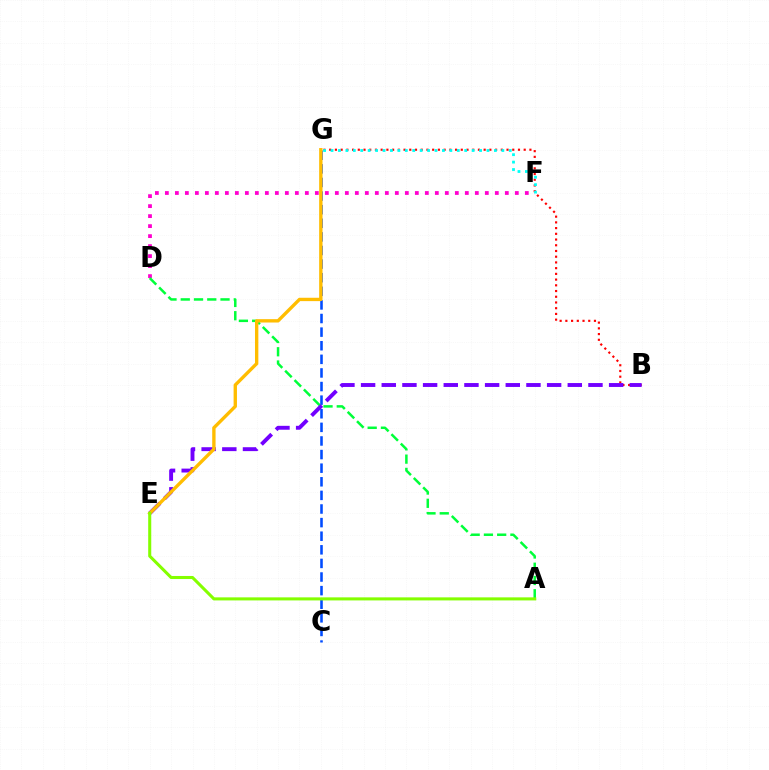{('C', 'G'): [{'color': '#004bff', 'line_style': 'dashed', 'thickness': 1.85}], ('D', 'F'): [{'color': '#ff00cf', 'line_style': 'dotted', 'thickness': 2.72}], ('A', 'D'): [{'color': '#00ff39', 'line_style': 'dashed', 'thickness': 1.8}], ('B', 'G'): [{'color': '#ff0000', 'line_style': 'dotted', 'thickness': 1.55}], ('F', 'G'): [{'color': '#00fff6', 'line_style': 'dotted', 'thickness': 2.02}], ('B', 'E'): [{'color': '#7200ff', 'line_style': 'dashed', 'thickness': 2.81}], ('E', 'G'): [{'color': '#ffbd00', 'line_style': 'solid', 'thickness': 2.42}], ('A', 'E'): [{'color': '#84ff00', 'line_style': 'solid', 'thickness': 2.2}]}